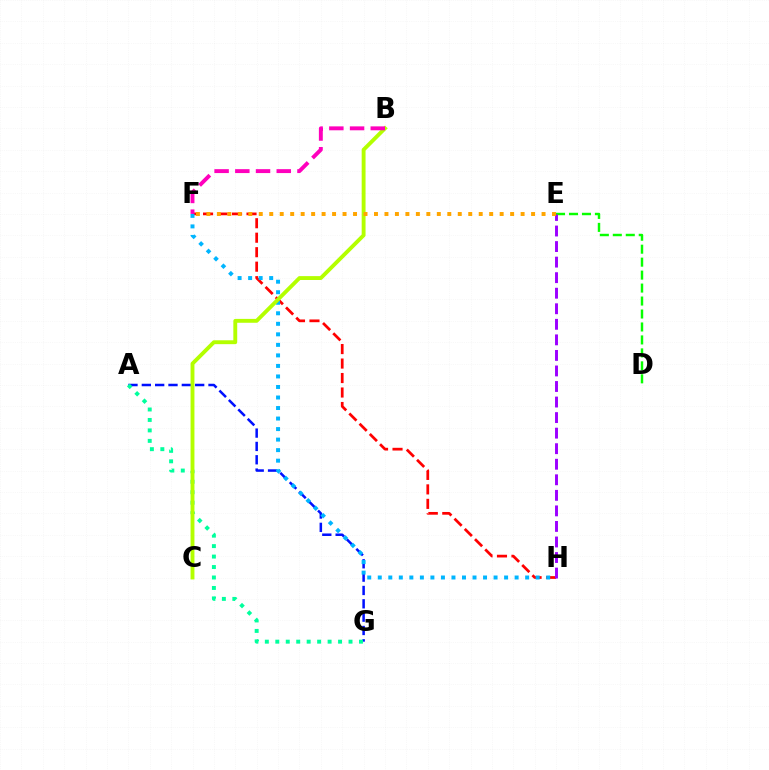{('F', 'H'): [{'color': '#ff0000', 'line_style': 'dashed', 'thickness': 1.97}, {'color': '#00b5ff', 'line_style': 'dotted', 'thickness': 2.86}], ('A', 'G'): [{'color': '#0010ff', 'line_style': 'dashed', 'thickness': 1.81}, {'color': '#00ff9d', 'line_style': 'dotted', 'thickness': 2.84}], ('B', 'C'): [{'color': '#b3ff00', 'line_style': 'solid', 'thickness': 2.79}], ('D', 'E'): [{'color': '#08ff00', 'line_style': 'dashed', 'thickness': 1.76}], ('B', 'F'): [{'color': '#ff00bd', 'line_style': 'dashed', 'thickness': 2.81}], ('E', 'H'): [{'color': '#9b00ff', 'line_style': 'dashed', 'thickness': 2.11}], ('E', 'F'): [{'color': '#ffa500', 'line_style': 'dotted', 'thickness': 2.85}]}